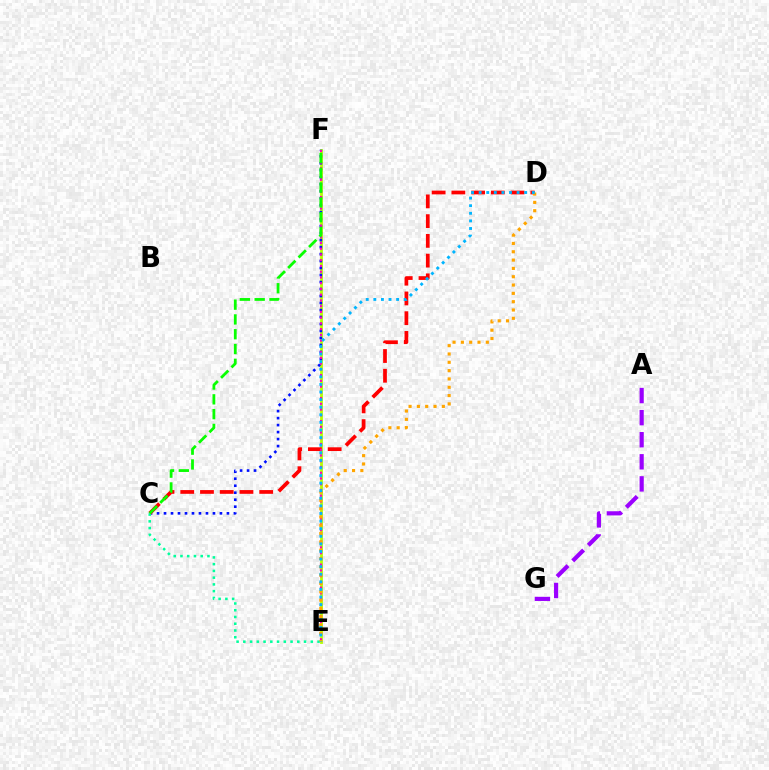{('E', 'F'): [{'color': '#b3ff00', 'line_style': 'solid', 'thickness': 2.01}, {'color': '#ff00bd', 'line_style': 'dotted', 'thickness': 1.56}], ('C', 'F'): [{'color': '#0010ff', 'line_style': 'dotted', 'thickness': 1.9}, {'color': '#08ff00', 'line_style': 'dashed', 'thickness': 2.01}], ('A', 'G'): [{'color': '#9b00ff', 'line_style': 'dashed', 'thickness': 3.0}], ('C', 'D'): [{'color': '#ff0000', 'line_style': 'dashed', 'thickness': 2.68}], ('C', 'E'): [{'color': '#00ff9d', 'line_style': 'dotted', 'thickness': 1.83}], ('D', 'E'): [{'color': '#ffa500', 'line_style': 'dotted', 'thickness': 2.26}, {'color': '#00b5ff', 'line_style': 'dotted', 'thickness': 2.06}]}